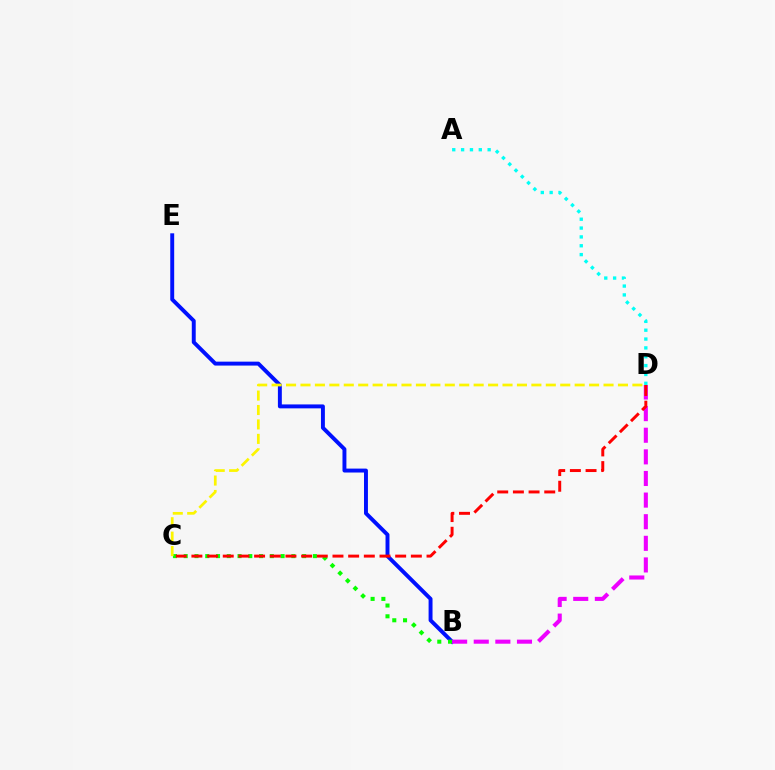{('B', 'E'): [{'color': '#0010ff', 'line_style': 'solid', 'thickness': 2.83}], ('B', 'C'): [{'color': '#08ff00', 'line_style': 'dotted', 'thickness': 2.92}], ('B', 'D'): [{'color': '#ee00ff', 'line_style': 'dashed', 'thickness': 2.94}], ('A', 'D'): [{'color': '#00fff6', 'line_style': 'dotted', 'thickness': 2.4}], ('C', 'D'): [{'color': '#fcf500', 'line_style': 'dashed', 'thickness': 1.96}, {'color': '#ff0000', 'line_style': 'dashed', 'thickness': 2.13}]}